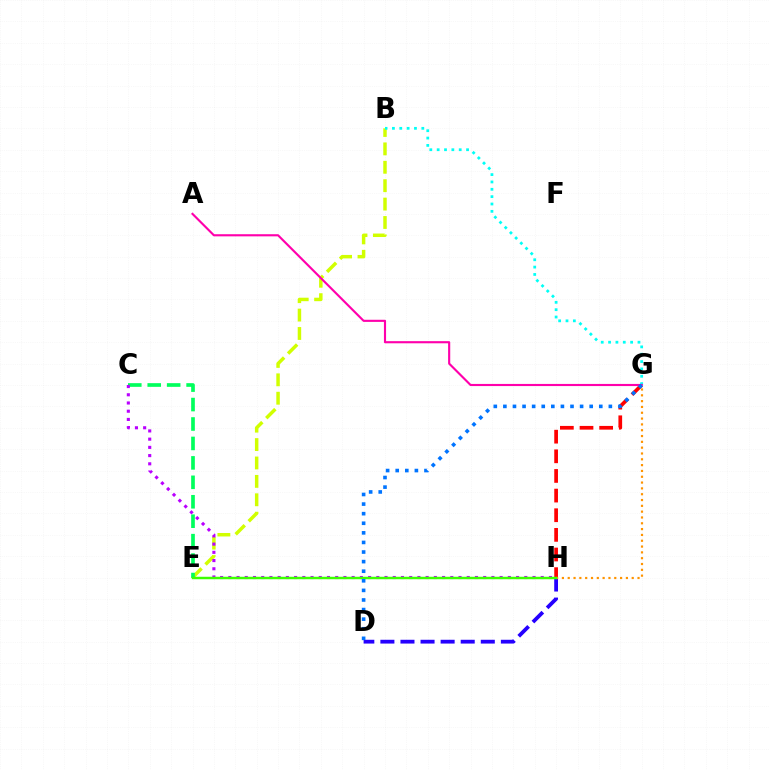{('G', 'H'): [{'color': '#ff0000', 'line_style': 'dashed', 'thickness': 2.67}, {'color': '#ff9400', 'line_style': 'dotted', 'thickness': 1.58}], ('B', 'E'): [{'color': '#d1ff00', 'line_style': 'dashed', 'thickness': 2.5}], ('B', 'G'): [{'color': '#00fff6', 'line_style': 'dotted', 'thickness': 2.0}], ('C', 'E'): [{'color': '#00ff5c', 'line_style': 'dashed', 'thickness': 2.64}], ('D', 'H'): [{'color': '#2500ff', 'line_style': 'dashed', 'thickness': 2.73}], ('C', 'H'): [{'color': '#b900ff', 'line_style': 'dotted', 'thickness': 2.23}], ('A', 'G'): [{'color': '#ff00ac', 'line_style': 'solid', 'thickness': 1.53}], ('E', 'H'): [{'color': '#3dff00', 'line_style': 'solid', 'thickness': 1.78}], ('D', 'G'): [{'color': '#0074ff', 'line_style': 'dotted', 'thickness': 2.61}]}